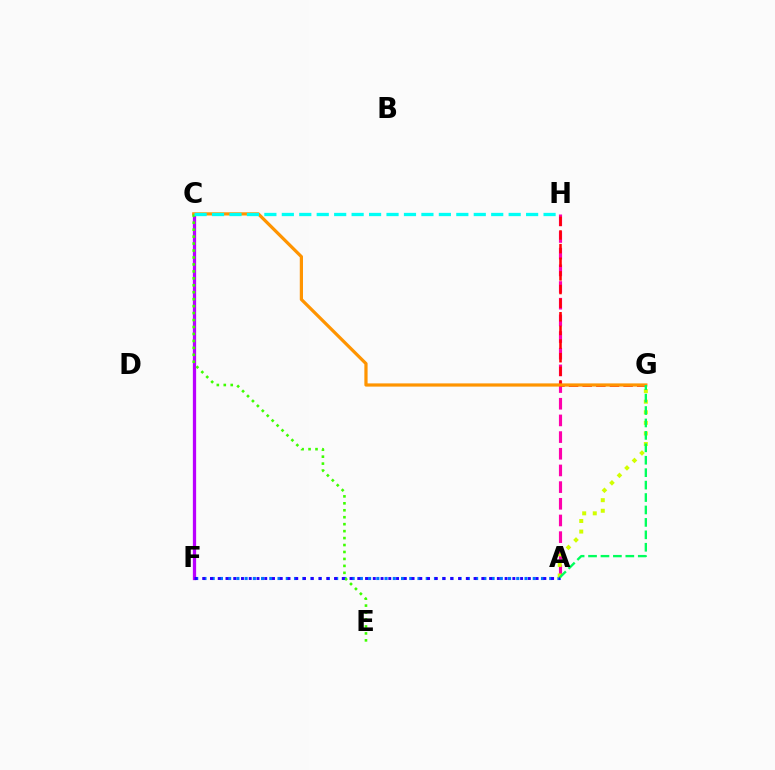{('A', 'H'): [{'color': '#ff00ac', 'line_style': 'dashed', 'thickness': 2.27}], ('C', 'F'): [{'color': '#b900ff', 'line_style': 'solid', 'thickness': 2.35}], ('G', 'H'): [{'color': '#ff0000', 'line_style': 'dashed', 'thickness': 1.85}], ('A', 'F'): [{'color': '#0074ff', 'line_style': 'dotted', 'thickness': 2.24}, {'color': '#2500ff', 'line_style': 'dotted', 'thickness': 2.11}], ('A', 'G'): [{'color': '#d1ff00', 'line_style': 'dotted', 'thickness': 2.87}, {'color': '#00ff5c', 'line_style': 'dashed', 'thickness': 1.69}], ('C', 'G'): [{'color': '#ff9400', 'line_style': 'solid', 'thickness': 2.32}], ('C', 'E'): [{'color': '#3dff00', 'line_style': 'dotted', 'thickness': 1.89}], ('C', 'H'): [{'color': '#00fff6', 'line_style': 'dashed', 'thickness': 2.37}]}